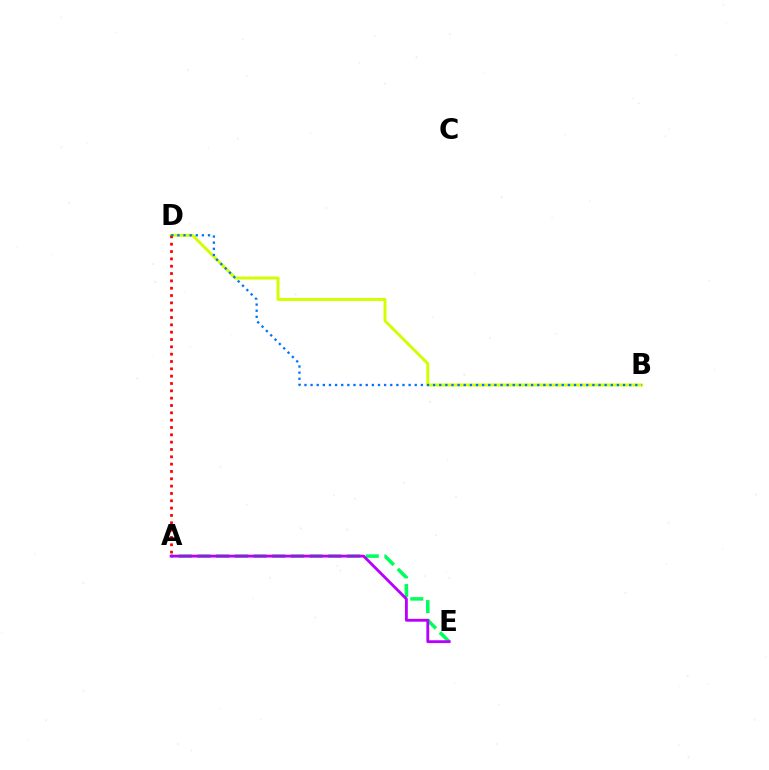{('B', 'D'): [{'color': '#d1ff00', 'line_style': 'solid', 'thickness': 2.12}, {'color': '#0074ff', 'line_style': 'dotted', 'thickness': 1.66}], ('A', 'E'): [{'color': '#00ff5c', 'line_style': 'dashed', 'thickness': 2.54}, {'color': '#b900ff', 'line_style': 'solid', 'thickness': 2.04}], ('A', 'D'): [{'color': '#ff0000', 'line_style': 'dotted', 'thickness': 1.99}]}